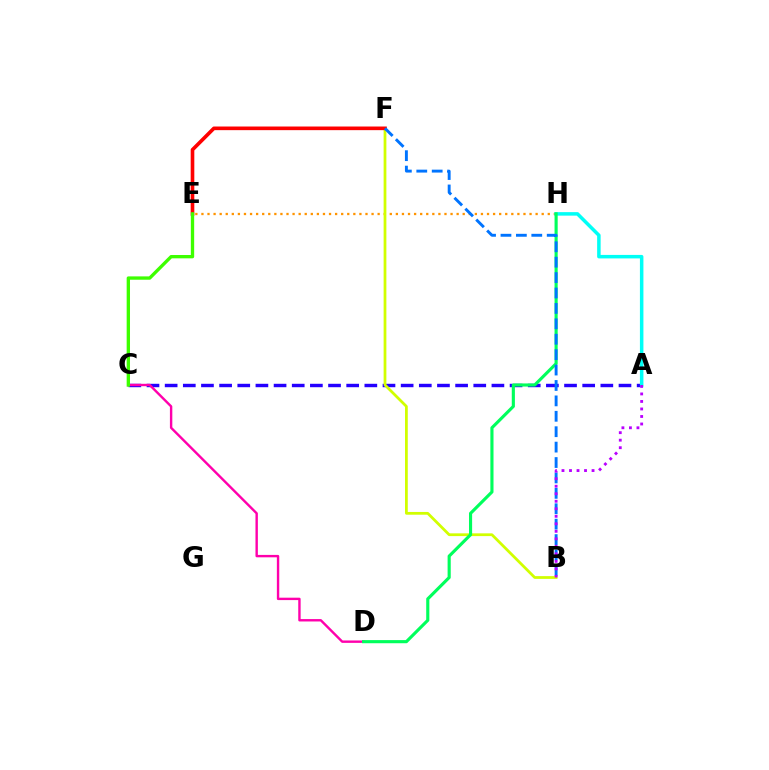{('E', 'H'): [{'color': '#ff9400', 'line_style': 'dotted', 'thickness': 1.65}], ('A', 'C'): [{'color': '#2500ff', 'line_style': 'dashed', 'thickness': 2.47}], ('B', 'F'): [{'color': '#d1ff00', 'line_style': 'solid', 'thickness': 1.99}, {'color': '#0074ff', 'line_style': 'dashed', 'thickness': 2.09}], ('C', 'D'): [{'color': '#ff00ac', 'line_style': 'solid', 'thickness': 1.73}], ('A', 'H'): [{'color': '#00fff6', 'line_style': 'solid', 'thickness': 2.52}], ('D', 'H'): [{'color': '#00ff5c', 'line_style': 'solid', 'thickness': 2.25}], ('E', 'F'): [{'color': '#ff0000', 'line_style': 'solid', 'thickness': 2.62}], ('A', 'B'): [{'color': '#b900ff', 'line_style': 'dotted', 'thickness': 2.04}], ('C', 'E'): [{'color': '#3dff00', 'line_style': 'solid', 'thickness': 2.4}]}